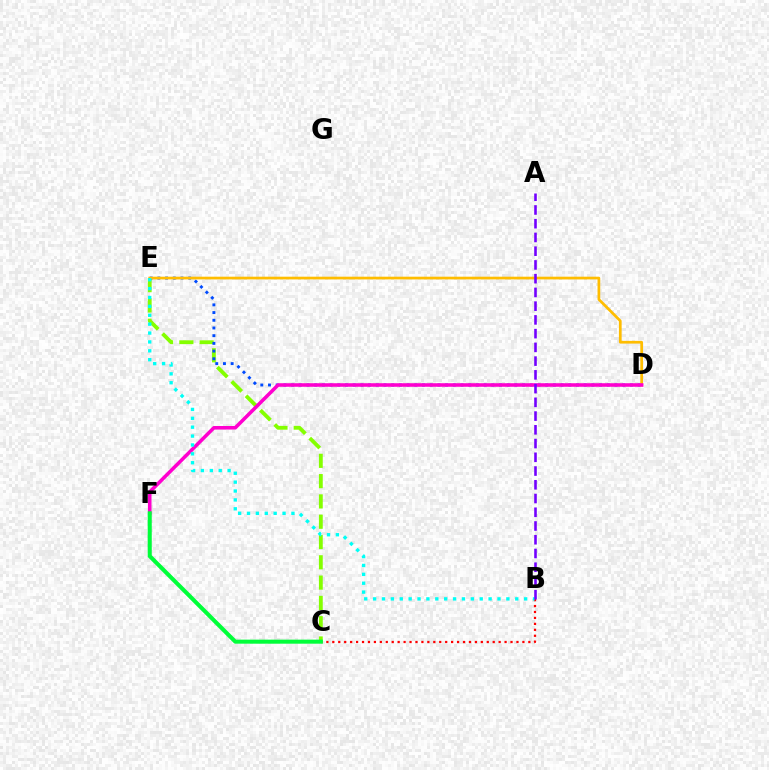{('B', 'C'): [{'color': '#ff0000', 'line_style': 'dotted', 'thickness': 1.61}], ('C', 'E'): [{'color': '#84ff00', 'line_style': 'dashed', 'thickness': 2.76}], ('D', 'E'): [{'color': '#004bff', 'line_style': 'dotted', 'thickness': 2.09}, {'color': '#ffbd00', 'line_style': 'solid', 'thickness': 1.96}], ('D', 'F'): [{'color': '#ff00cf', 'line_style': 'solid', 'thickness': 2.56}], ('B', 'E'): [{'color': '#00fff6', 'line_style': 'dotted', 'thickness': 2.41}], ('C', 'F'): [{'color': '#00ff39', 'line_style': 'solid', 'thickness': 2.92}], ('A', 'B'): [{'color': '#7200ff', 'line_style': 'dashed', 'thickness': 1.87}]}